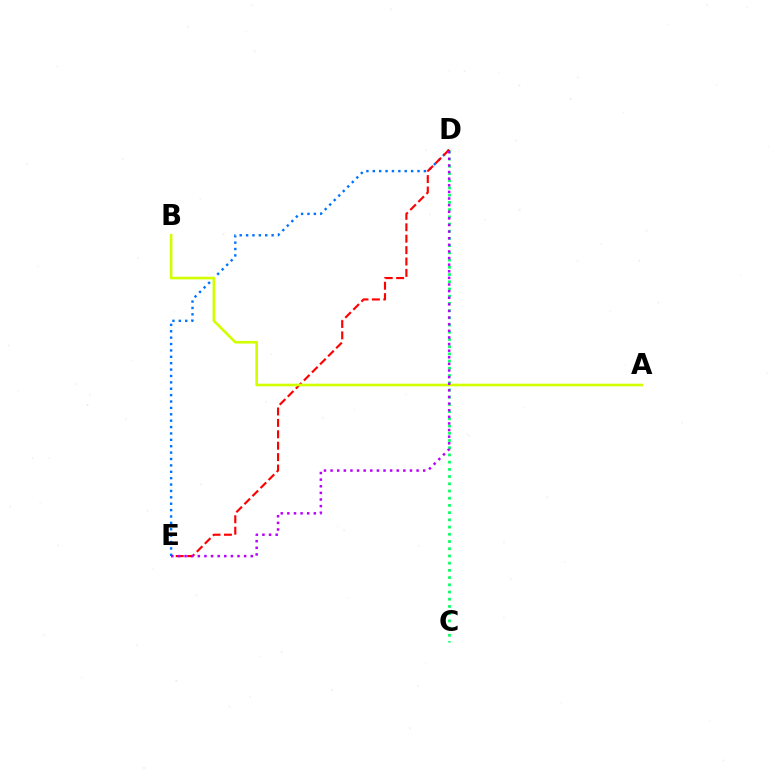{('C', 'D'): [{'color': '#00ff5c', 'line_style': 'dotted', 'thickness': 1.96}], ('D', 'E'): [{'color': '#0074ff', 'line_style': 'dotted', 'thickness': 1.74}, {'color': '#ff0000', 'line_style': 'dashed', 'thickness': 1.55}, {'color': '#b900ff', 'line_style': 'dotted', 'thickness': 1.8}], ('A', 'B'): [{'color': '#d1ff00', 'line_style': 'solid', 'thickness': 1.9}]}